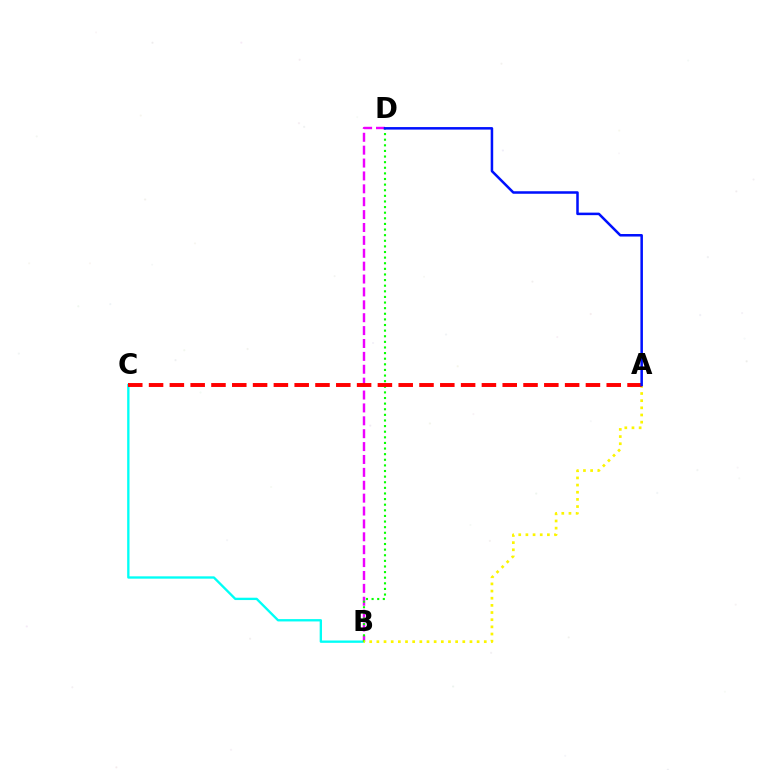{('B', 'C'): [{'color': '#00fff6', 'line_style': 'solid', 'thickness': 1.68}], ('B', 'D'): [{'color': '#ee00ff', 'line_style': 'dashed', 'thickness': 1.75}, {'color': '#08ff00', 'line_style': 'dotted', 'thickness': 1.53}], ('A', 'B'): [{'color': '#fcf500', 'line_style': 'dotted', 'thickness': 1.95}], ('A', 'C'): [{'color': '#ff0000', 'line_style': 'dashed', 'thickness': 2.83}], ('A', 'D'): [{'color': '#0010ff', 'line_style': 'solid', 'thickness': 1.82}]}